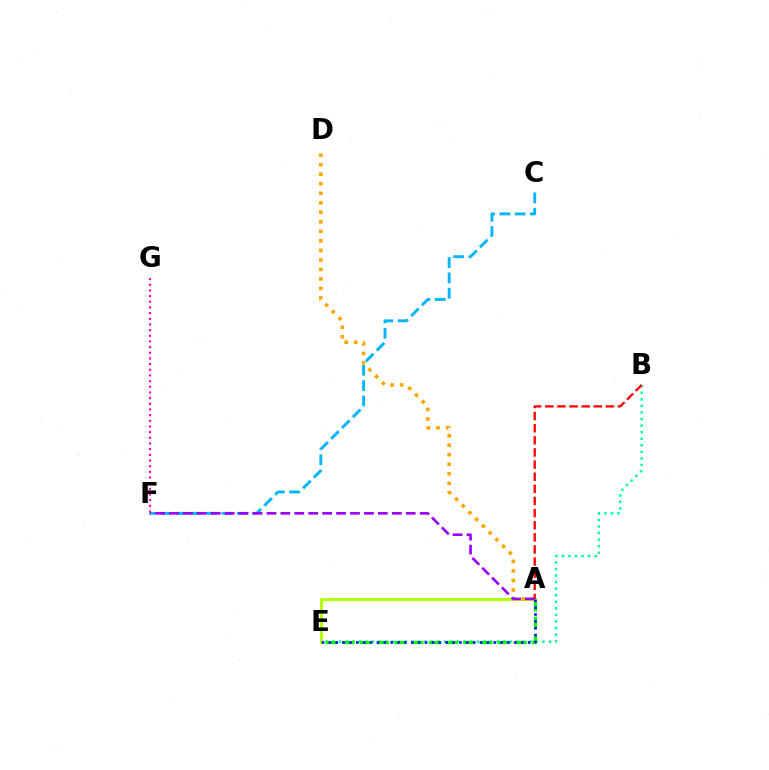{('B', 'E'): [{'color': '#00ff9d', 'line_style': 'dotted', 'thickness': 1.78}], ('A', 'E'): [{'color': '#08ff00', 'line_style': 'dashed', 'thickness': 2.34}, {'color': '#b3ff00', 'line_style': 'solid', 'thickness': 2.16}, {'color': '#0010ff', 'line_style': 'dotted', 'thickness': 1.87}], ('F', 'G'): [{'color': '#ff00bd', 'line_style': 'dotted', 'thickness': 1.54}], ('A', 'D'): [{'color': '#ffa500', 'line_style': 'dotted', 'thickness': 2.59}], ('C', 'F'): [{'color': '#00b5ff', 'line_style': 'dashed', 'thickness': 2.08}], ('A', 'B'): [{'color': '#ff0000', 'line_style': 'dashed', 'thickness': 1.65}], ('A', 'F'): [{'color': '#9b00ff', 'line_style': 'dashed', 'thickness': 1.89}]}